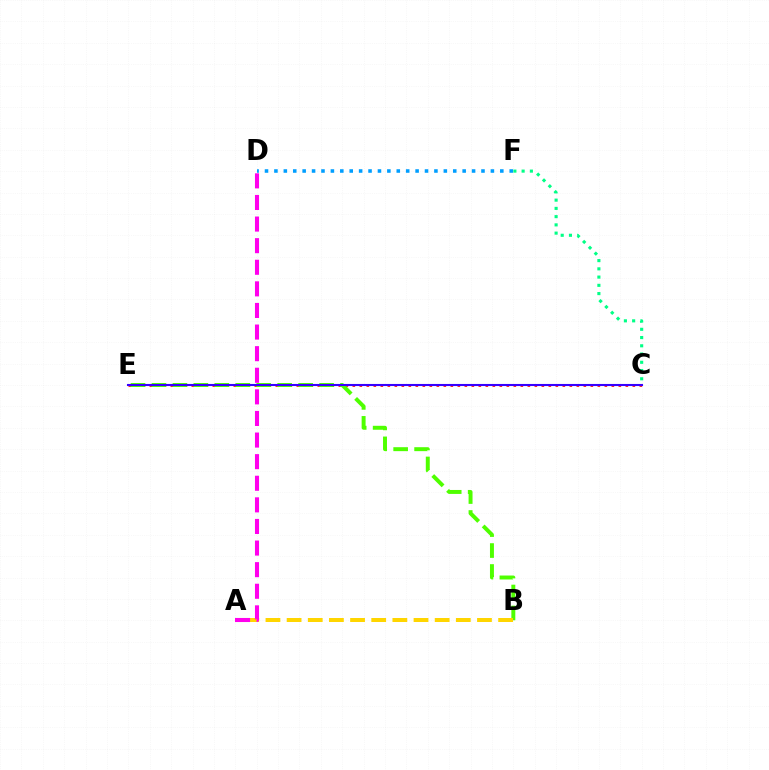{('C', 'E'): [{'color': '#ff0000', 'line_style': 'dotted', 'thickness': 1.9}, {'color': '#3700ff', 'line_style': 'solid', 'thickness': 1.5}], ('C', 'F'): [{'color': '#00ff86', 'line_style': 'dotted', 'thickness': 2.24}], ('B', 'E'): [{'color': '#4fff00', 'line_style': 'dashed', 'thickness': 2.85}], ('A', 'B'): [{'color': '#ffd500', 'line_style': 'dashed', 'thickness': 2.87}], ('A', 'D'): [{'color': '#ff00ed', 'line_style': 'dashed', 'thickness': 2.93}], ('D', 'F'): [{'color': '#009eff', 'line_style': 'dotted', 'thickness': 2.56}]}